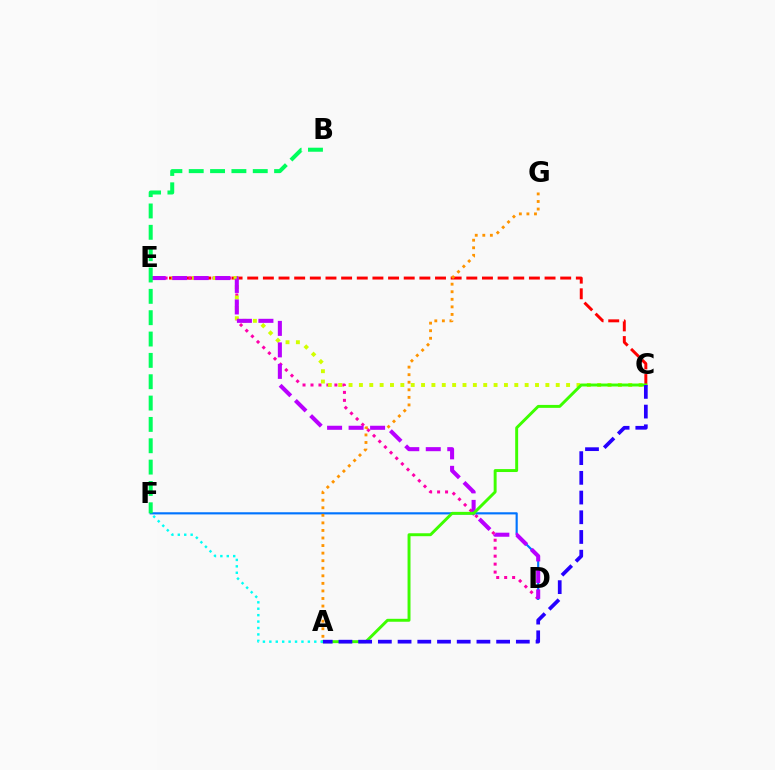{('C', 'E'): [{'color': '#ff0000', 'line_style': 'dashed', 'thickness': 2.13}, {'color': '#d1ff00', 'line_style': 'dotted', 'thickness': 2.81}], ('D', 'E'): [{'color': '#ff00ac', 'line_style': 'dotted', 'thickness': 2.16}, {'color': '#b900ff', 'line_style': 'dashed', 'thickness': 2.92}], ('D', 'F'): [{'color': '#0074ff', 'line_style': 'solid', 'thickness': 1.55}], ('A', 'G'): [{'color': '#ff9400', 'line_style': 'dotted', 'thickness': 2.05}], ('A', 'C'): [{'color': '#3dff00', 'line_style': 'solid', 'thickness': 2.11}, {'color': '#2500ff', 'line_style': 'dashed', 'thickness': 2.68}], ('B', 'F'): [{'color': '#00ff5c', 'line_style': 'dashed', 'thickness': 2.9}], ('A', 'F'): [{'color': '#00fff6', 'line_style': 'dotted', 'thickness': 1.74}]}